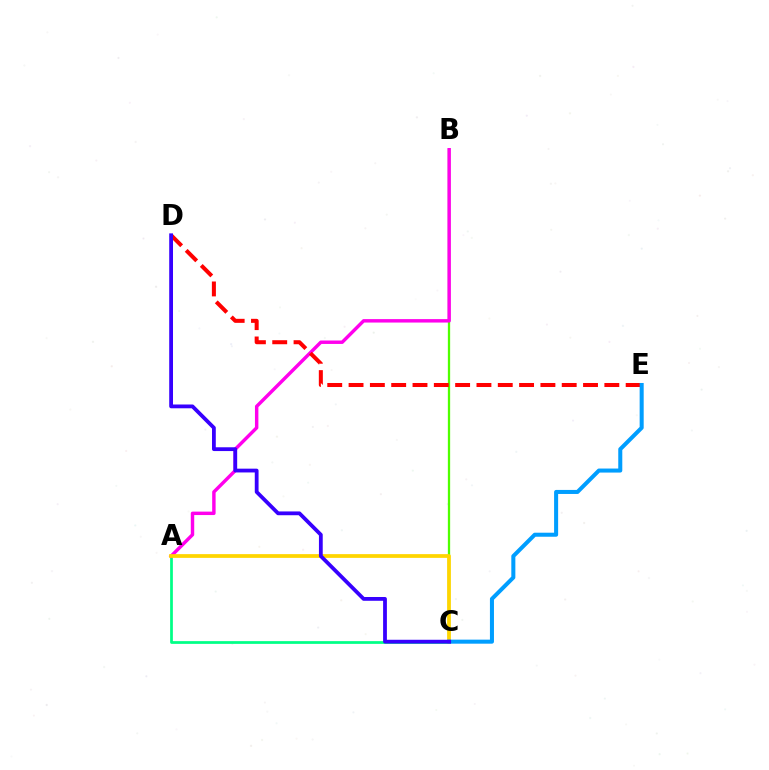{('A', 'C'): [{'color': '#00ff86', 'line_style': 'solid', 'thickness': 1.97}, {'color': '#ffd500', 'line_style': 'solid', 'thickness': 2.7}], ('B', 'C'): [{'color': '#4fff00', 'line_style': 'solid', 'thickness': 1.65}], ('A', 'B'): [{'color': '#ff00ed', 'line_style': 'solid', 'thickness': 2.47}], ('D', 'E'): [{'color': '#ff0000', 'line_style': 'dashed', 'thickness': 2.9}], ('C', 'E'): [{'color': '#009eff', 'line_style': 'solid', 'thickness': 2.9}], ('C', 'D'): [{'color': '#3700ff', 'line_style': 'solid', 'thickness': 2.73}]}